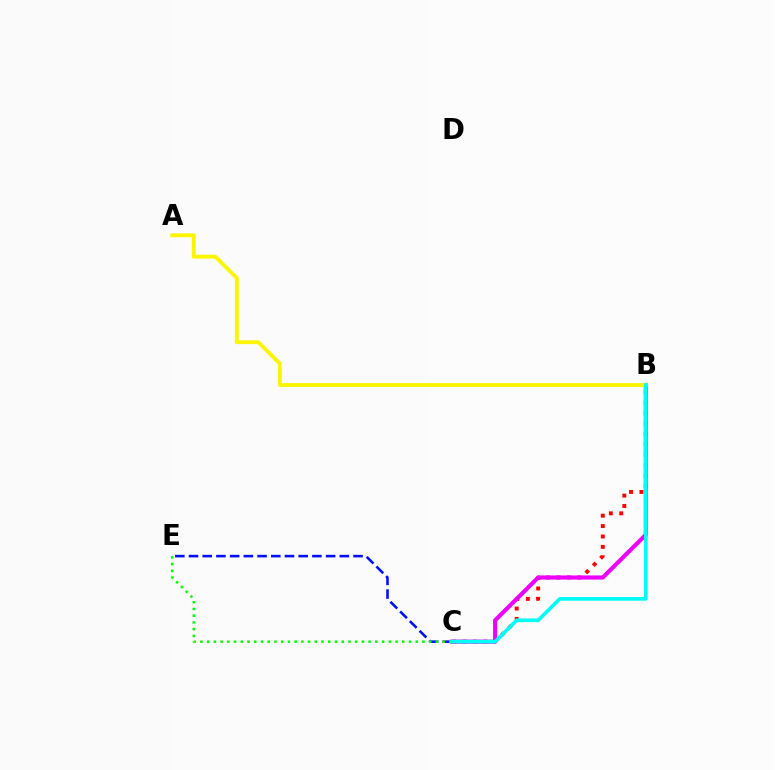{('B', 'C'): [{'color': '#ff0000', 'line_style': 'dotted', 'thickness': 2.83}, {'color': '#ee00ff', 'line_style': 'solid', 'thickness': 2.98}, {'color': '#00fff6', 'line_style': 'solid', 'thickness': 2.64}], ('C', 'E'): [{'color': '#0010ff', 'line_style': 'dashed', 'thickness': 1.86}, {'color': '#08ff00', 'line_style': 'dotted', 'thickness': 1.83}], ('A', 'B'): [{'color': '#fcf500', 'line_style': 'solid', 'thickness': 2.76}]}